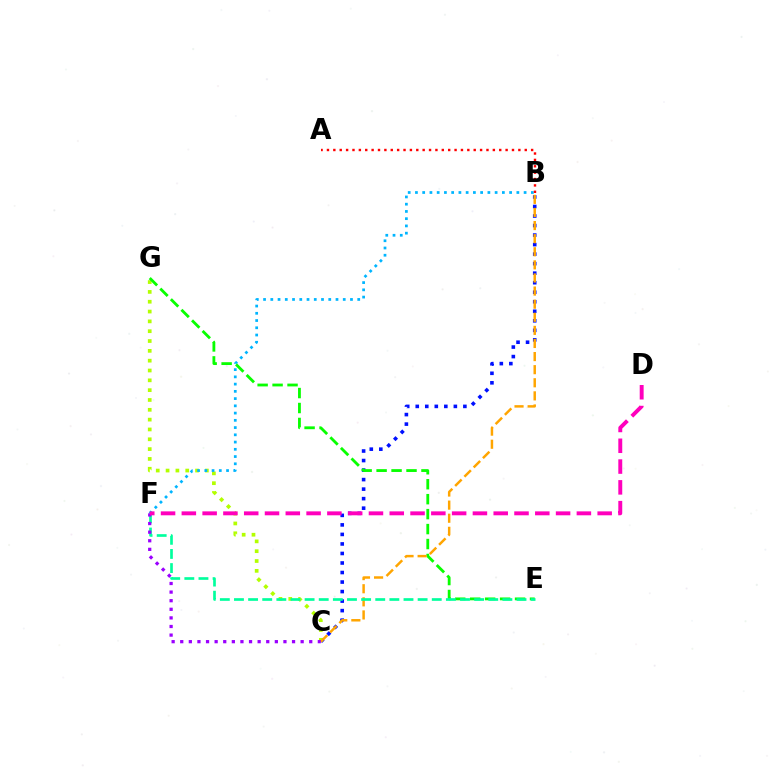{('B', 'C'): [{'color': '#0010ff', 'line_style': 'dotted', 'thickness': 2.59}, {'color': '#ffa500', 'line_style': 'dashed', 'thickness': 1.78}], ('C', 'G'): [{'color': '#b3ff00', 'line_style': 'dotted', 'thickness': 2.67}], ('B', 'F'): [{'color': '#00b5ff', 'line_style': 'dotted', 'thickness': 1.97}], ('E', 'G'): [{'color': '#08ff00', 'line_style': 'dashed', 'thickness': 2.03}], ('E', 'F'): [{'color': '#00ff9d', 'line_style': 'dashed', 'thickness': 1.92}], ('C', 'F'): [{'color': '#9b00ff', 'line_style': 'dotted', 'thickness': 2.34}], ('A', 'B'): [{'color': '#ff0000', 'line_style': 'dotted', 'thickness': 1.73}], ('D', 'F'): [{'color': '#ff00bd', 'line_style': 'dashed', 'thickness': 2.82}]}